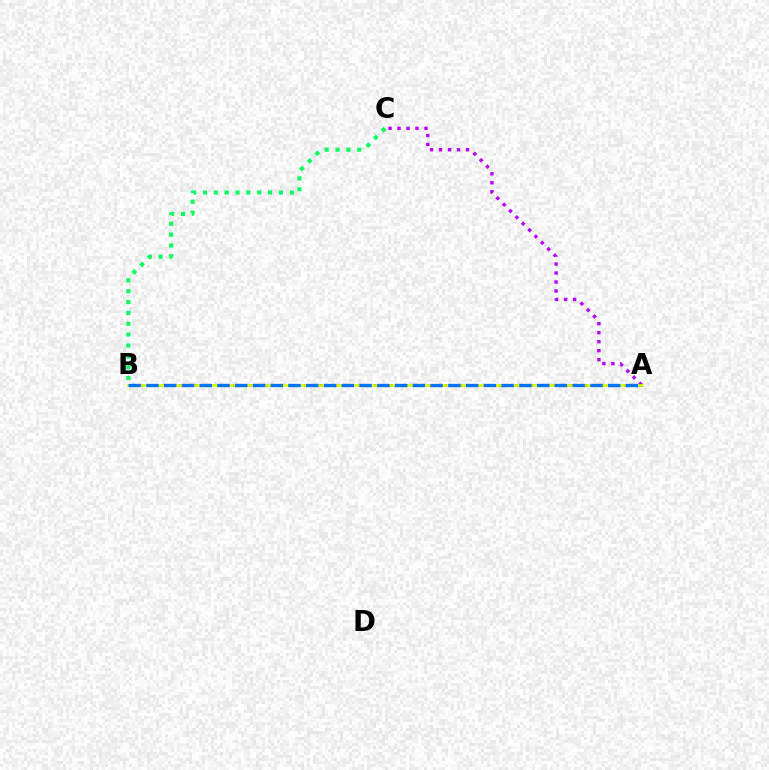{('A', 'B'): [{'color': '#ff0000', 'line_style': 'dotted', 'thickness': 2.12}, {'color': '#d1ff00', 'line_style': 'solid', 'thickness': 1.86}, {'color': '#0074ff', 'line_style': 'dashed', 'thickness': 2.41}], ('A', 'C'): [{'color': '#b900ff', 'line_style': 'dotted', 'thickness': 2.44}], ('B', 'C'): [{'color': '#00ff5c', 'line_style': 'dotted', 'thickness': 2.95}]}